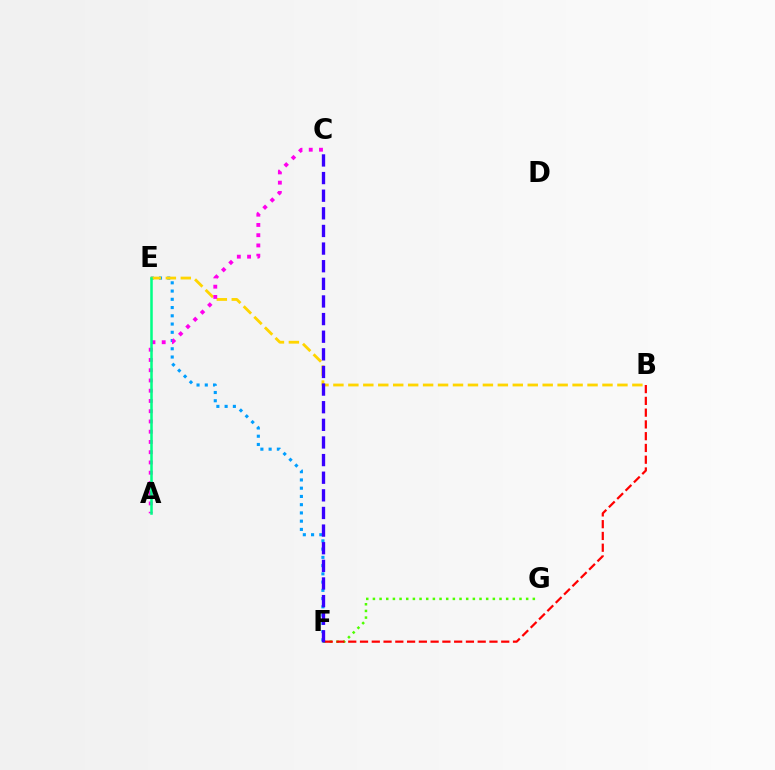{('E', 'F'): [{'color': '#009eff', 'line_style': 'dotted', 'thickness': 2.24}], ('F', 'G'): [{'color': '#4fff00', 'line_style': 'dotted', 'thickness': 1.81}], ('B', 'F'): [{'color': '#ff0000', 'line_style': 'dashed', 'thickness': 1.6}], ('B', 'E'): [{'color': '#ffd500', 'line_style': 'dashed', 'thickness': 2.03}], ('A', 'C'): [{'color': '#ff00ed', 'line_style': 'dotted', 'thickness': 2.78}], ('C', 'F'): [{'color': '#3700ff', 'line_style': 'dashed', 'thickness': 2.39}], ('A', 'E'): [{'color': '#00ff86', 'line_style': 'solid', 'thickness': 1.82}]}